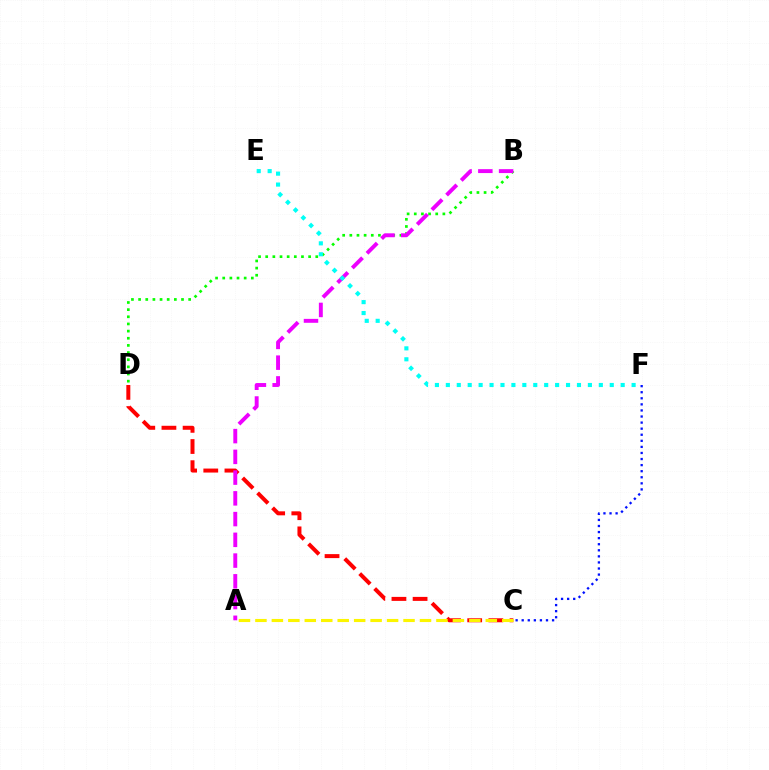{('B', 'D'): [{'color': '#08ff00', 'line_style': 'dotted', 'thickness': 1.94}], ('C', 'D'): [{'color': '#ff0000', 'line_style': 'dashed', 'thickness': 2.87}], ('A', 'C'): [{'color': '#fcf500', 'line_style': 'dashed', 'thickness': 2.24}], ('A', 'B'): [{'color': '#ee00ff', 'line_style': 'dashed', 'thickness': 2.82}], ('E', 'F'): [{'color': '#00fff6', 'line_style': 'dotted', 'thickness': 2.97}], ('C', 'F'): [{'color': '#0010ff', 'line_style': 'dotted', 'thickness': 1.65}]}